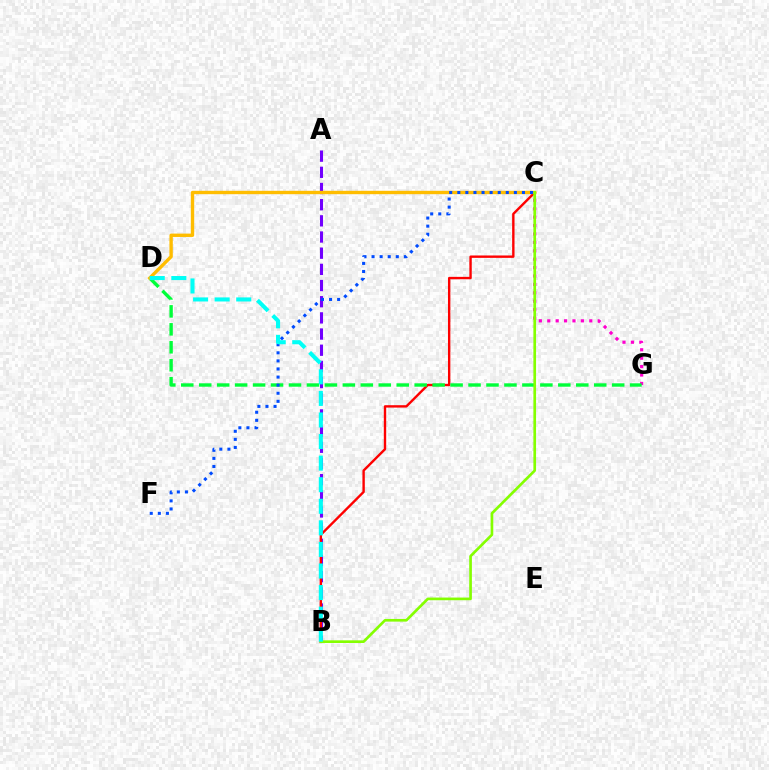{('A', 'B'): [{'color': '#7200ff', 'line_style': 'dashed', 'thickness': 2.2}], ('C', 'G'): [{'color': '#ff00cf', 'line_style': 'dotted', 'thickness': 2.28}], ('B', 'C'): [{'color': '#ff0000', 'line_style': 'solid', 'thickness': 1.72}, {'color': '#84ff00', 'line_style': 'solid', 'thickness': 1.92}], ('D', 'G'): [{'color': '#00ff39', 'line_style': 'dashed', 'thickness': 2.44}], ('C', 'D'): [{'color': '#ffbd00', 'line_style': 'solid', 'thickness': 2.43}], ('C', 'F'): [{'color': '#004bff', 'line_style': 'dotted', 'thickness': 2.2}], ('B', 'D'): [{'color': '#00fff6', 'line_style': 'dashed', 'thickness': 2.93}]}